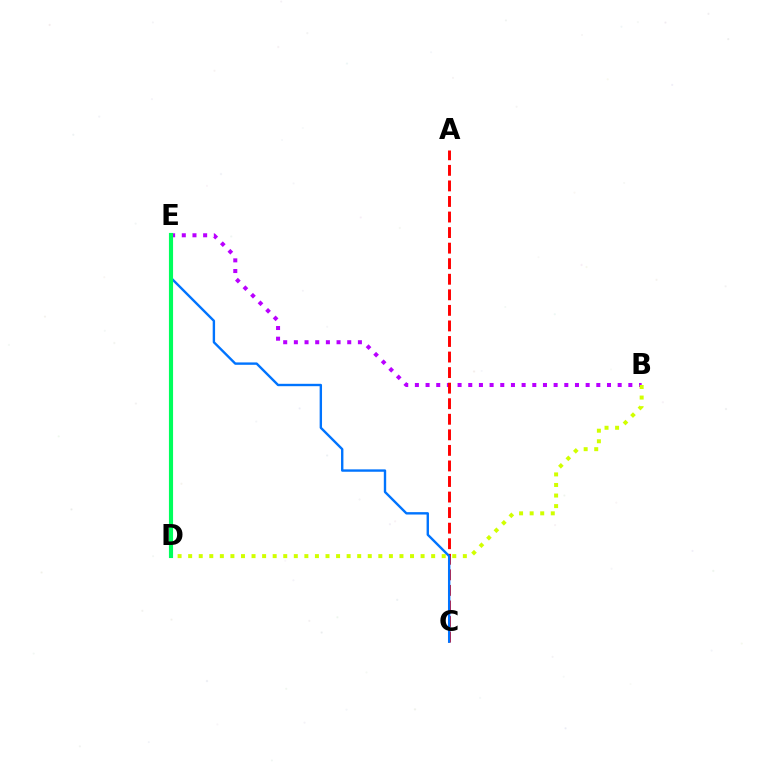{('B', 'E'): [{'color': '#b900ff', 'line_style': 'dotted', 'thickness': 2.9}], ('B', 'D'): [{'color': '#d1ff00', 'line_style': 'dotted', 'thickness': 2.87}], ('A', 'C'): [{'color': '#ff0000', 'line_style': 'dashed', 'thickness': 2.11}], ('C', 'E'): [{'color': '#0074ff', 'line_style': 'solid', 'thickness': 1.72}], ('D', 'E'): [{'color': '#00ff5c', 'line_style': 'solid', 'thickness': 2.98}]}